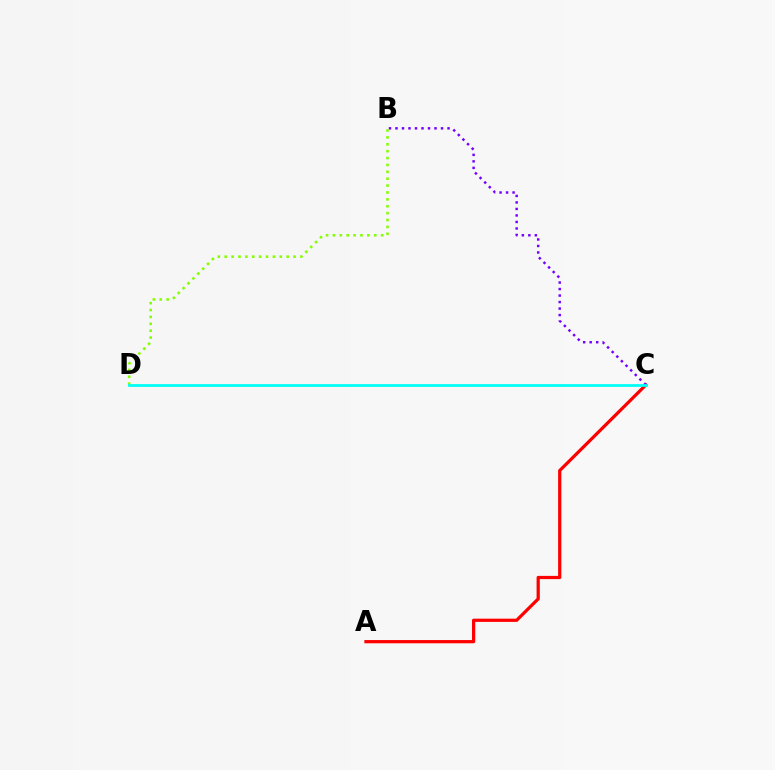{('A', 'C'): [{'color': '#ff0000', 'line_style': 'solid', 'thickness': 2.32}], ('B', 'C'): [{'color': '#7200ff', 'line_style': 'dotted', 'thickness': 1.77}], ('B', 'D'): [{'color': '#84ff00', 'line_style': 'dotted', 'thickness': 1.87}], ('C', 'D'): [{'color': '#00fff6', 'line_style': 'solid', 'thickness': 1.99}]}